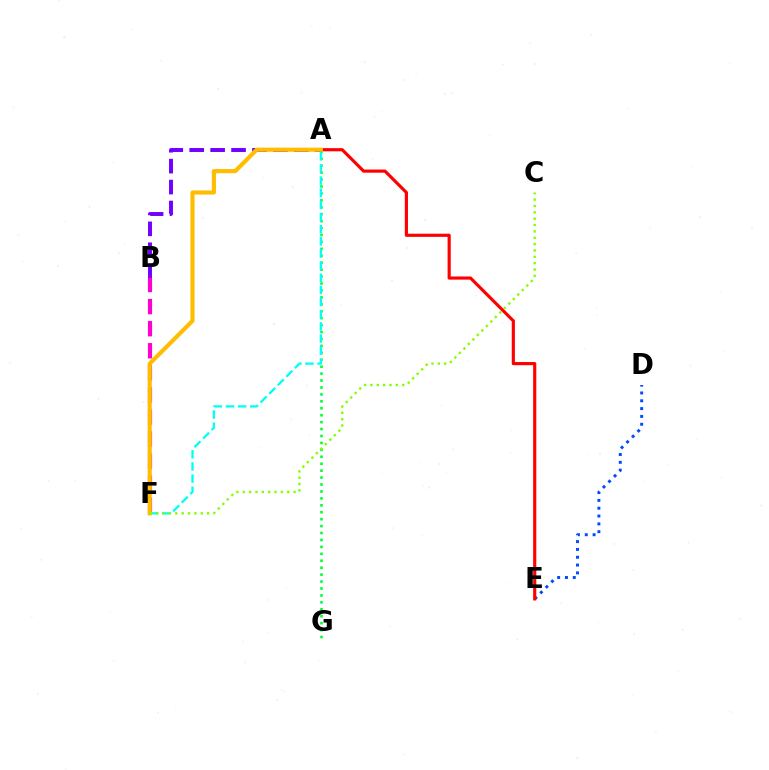{('A', 'B'): [{'color': '#7200ff', 'line_style': 'dashed', 'thickness': 2.84}], ('D', 'E'): [{'color': '#004bff', 'line_style': 'dotted', 'thickness': 2.13}], ('B', 'F'): [{'color': '#ff00cf', 'line_style': 'dashed', 'thickness': 3.0}], ('A', 'G'): [{'color': '#00ff39', 'line_style': 'dotted', 'thickness': 1.88}], ('A', 'F'): [{'color': '#00fff6', 'line_style': 'dashed', 'thickness': 1.65}, {'color': '#ffbd00', 'line_style': 'solid', 'thickness': 2.97}], ('A', 'E'): [{'color': '#ff0000', 'line_style': 'solid', 'thickness': 2.27}], ('C', 'F'): [{'color': '#84ff00', 'line_style': 'dotted', 'thickness': 1.73}]}